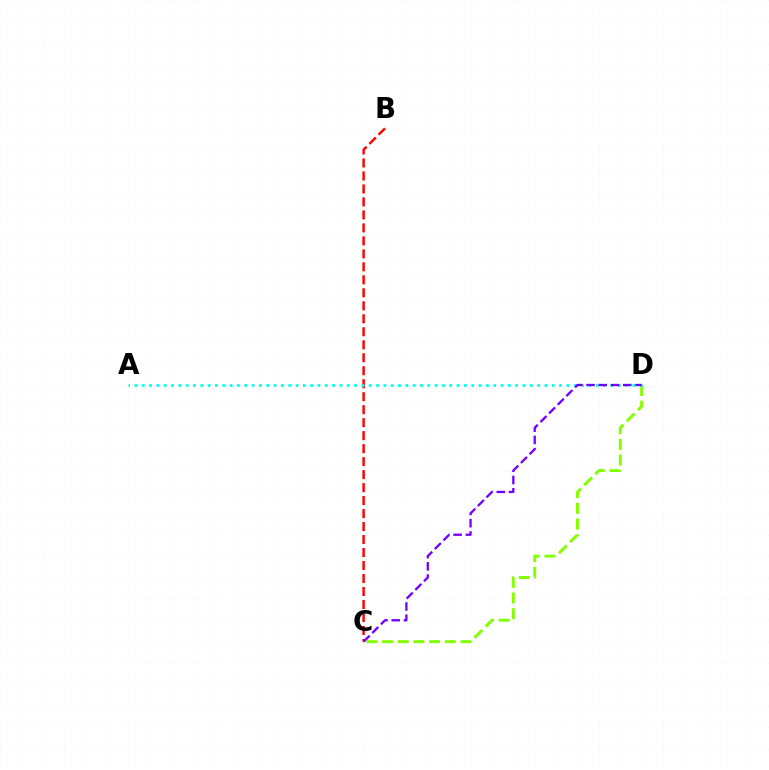{('B', 'C'): [{'color': '#ff0000', 'line_style': 'dashed', 'thickness': 1.76}], ('C', 'D'): [{'color': '#84ff00', 'line_style': 'dashed', 'thickness': 2.13}, {'color': '#7200ff', 'line_style': 'dashed', 'thickness': 1.66}], ('A', 'D'): [{'color': '#00fff6', 'line_style': 'dotted', 'thickness': 1.99}]}